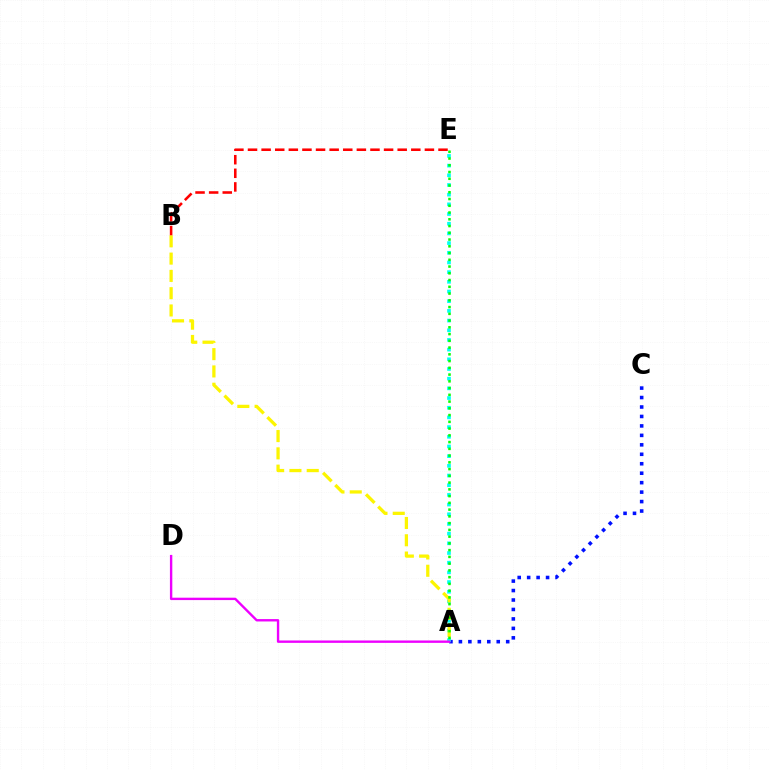{('A', 'C'): [{'color': '#0010ff', 'line_style': 'dotted', 'thickness': 2.57}], ('A', 'E'): [{'color': '#00fff6', 'line_style': 'dotted', 'thickness': 2.63}, {'color': '#08ff00', 'line_style': 'dotted', 'thickness': 1.83}], ('A', 'B'): [{'color': '#fcf500', 'line_style': 'dashed', 'thickness': 2.35}], ('A', 'D'): [{'color': '#ee00ff', 'line_style': 'solid', 'thickness': 1.72}], ('B', 'E'): [{'color': '#ff0000', 'line_style': 'dashed', 'thickness': 1.85}]}